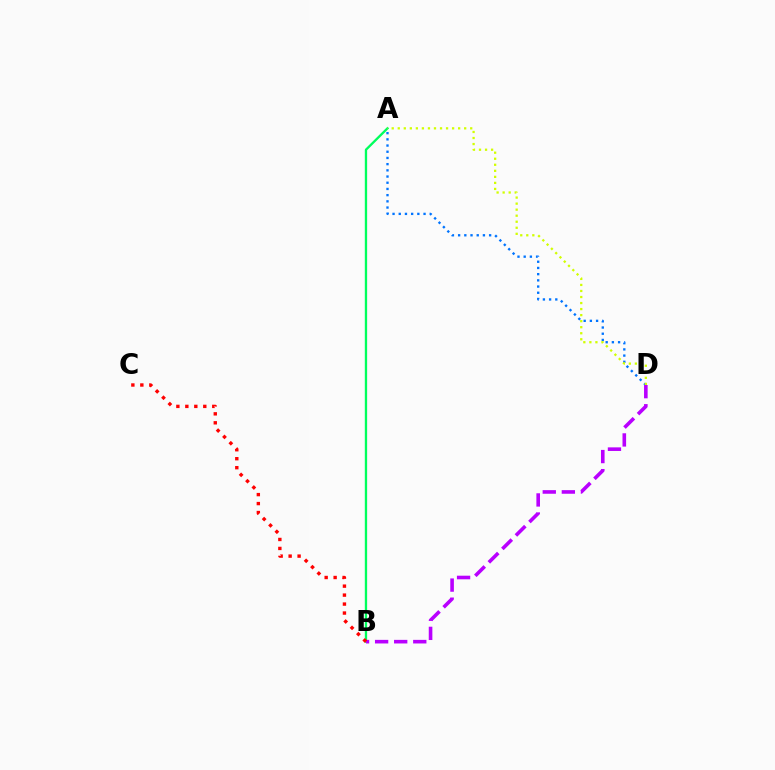{('A', 'D'): [{'color': '#0074ff', 'line_style': 'dotted', 'thickness': 1.68}, {'color': '#d1ff00', 'line_style': 'dotted', 'thickness': 1.64}], ('A', 'B'): [{'color': '#00ff5c', 'line_style': 'solid', 'thickness': 1.67}], ('B', 'D'): [{'color': '#b900ff', 'line_style': 'dashed', 'thickness': 2.59}], ('B', 'C'): [{'color': '#ff0000', 'line_style': 'dotted', 'thickness': 2.44}]}